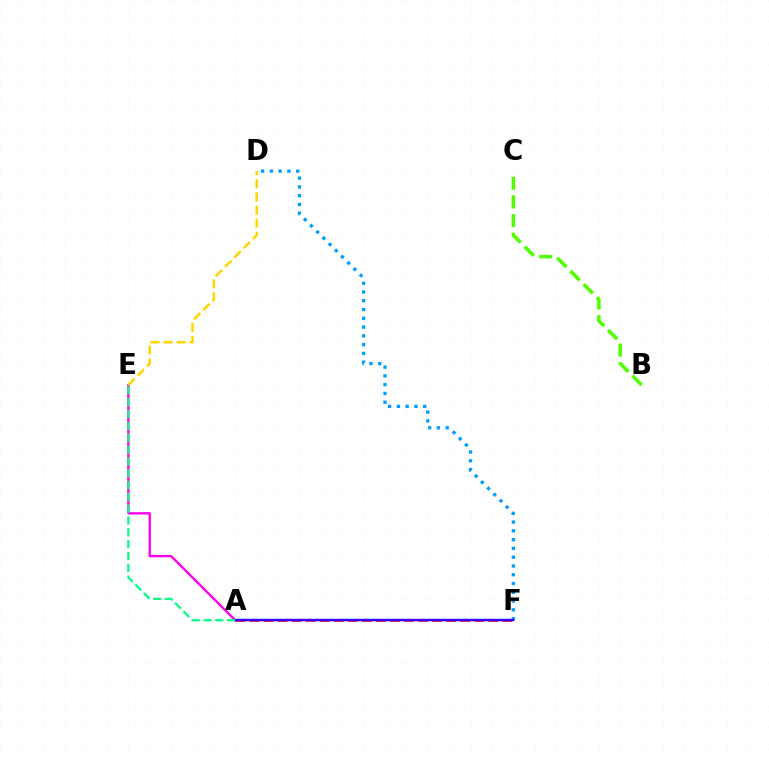{('B', 'C'): [{'color': '#4fff00', 'line_style': 'dashed', 'thickness': 2.53}], ('A', 'E'): [{'color': '#ff00ed', 'line_style': 'solid', 'thickness': 1.7}, {'color': '#00ff86', 'line_style': 'dashed', 'thickness': 1.61}], ('D', 'E'): [{'color': '#ffd500', 'line_style': 'dashed', 'thickness': 1.78}], ('A', 'F'): [{'color': '#ff0000', 'line_style': 'dashed', 'thickness': 1.91}, {'color': '#3700ff', 'line_style': 'solid', 'thickness': 1.76}], ('D', 'F'): [{'color': '#009eff', 'line_style': 'dotted', 'thickness': 2.38}]}